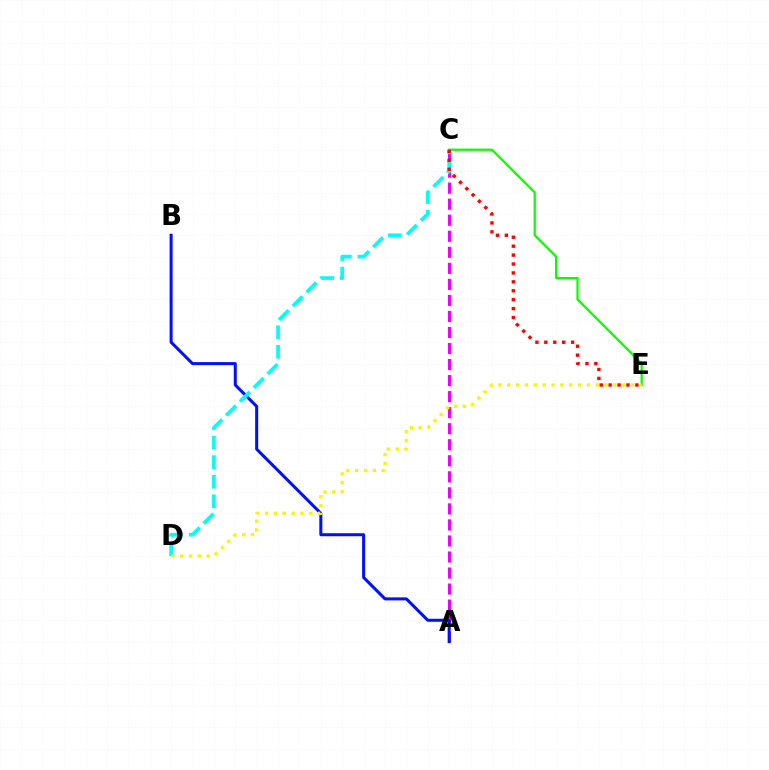{('C', 'E'): [{'color': '#08ff00', 'line_style': 'solid', 'thickness': 1.61}, {'color': '#ff0000', 'line_style': 'dotted', 'thickness': 2.42}], ('A', 'C'): [{'color': '#ee00ff', 'line_style': 'dashed', 'thickness': 2.18}], ('A', 'B'): [{'color': '#0010ff', 'line_style': 'solid', 'thickness': 2.18}], ('C', 'D'): [{'color': '#00fff6', 'line_style': 'dashed', 'thickness': 2.66}], ('D', 'E'): [{'color': '#fcf500', 'line_style': 'dotted', 'thickness': 2.41}]}